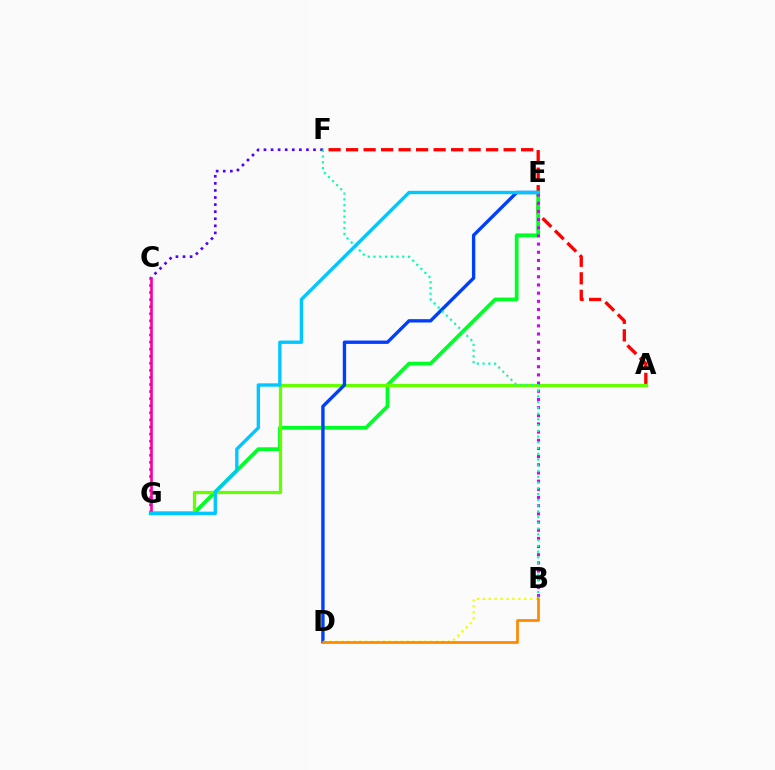{('A', 'F'): [{'color': '#ff0000', 'line_style': 'dashed', 'thickness': 2.38}], ('F', 'G'): [{'color': '#4f00ff', 'line_style': 'dotted', 'thickness': 1.92}], ('E', 'G'): [{'color': '#00ff27', 'line_style': 'solid', 'thickness': 2.71}, {'color': '#00c7ff', 'line_style': 'solid', 'thickness': 2.42}], ('C', 'G'): [{'color': '#ff00a0', 'line_style': 'solid', 'thickness': 1.91}], ('A', 'G'): [{'color': '#66ff00', 'line_style': 'solid', 'thickness': 2.33}], ('D', 'E'): [{'color': '#003fff', 'line_style': 'solid', 'thickness': 2.42}], ('B', 'D'): [{'color': '#eeff00', 'line_style': 'dotted', 'thickness': 1.61}, {'color': '#ff8800', 'line_style': 'solid', 'thickness': 1.95}], ('B', 'E'): [{'color': '#d600ff', 'line_style': 'dotted', 'thickness': 2.22}], ('B', 'F'): [{'color': '#00ffaf', 'line_style': 'dotted', 'thickness': 1.56}]}